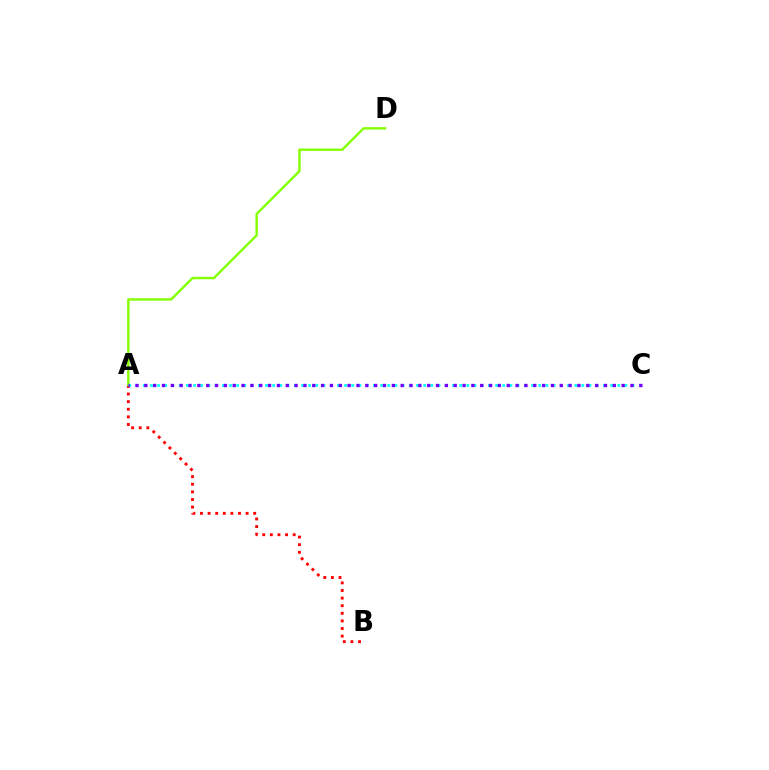{('A', 'B'): [{'color': '#ff0000', 'line_style': 'dotted', 'thickness': 2.07}], ('A', 'D'): [{'color': '#84ff00', 'line_style': 'solid', 'thickness': 1.73}], ('A', 'C'): [{'color': '#00fff6', 'line_style': 'dotted', 'thickness': 1.95}, {'color': '#7200ff', 'line_style': 'dotted', 'thickness': 2.4}]}